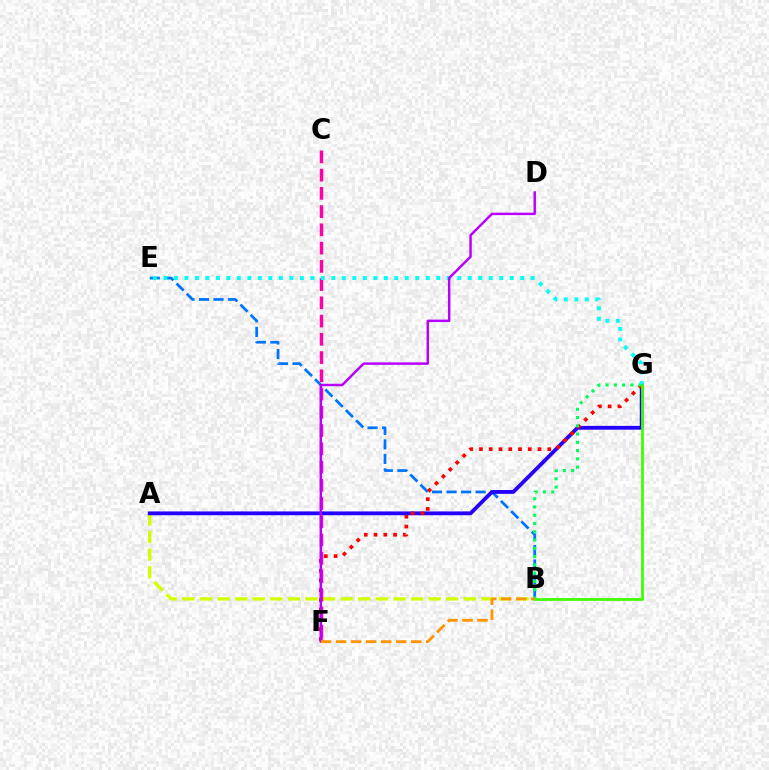{('A', 'B'): [{'color': '#d1ff00', 'line_style': 'dashed', 'thickness': 2.39}], ('B', 'E'): [{'color': '#0074ff', 'line_style': 'dashed', 'thickness': 1.97}], ('A', 'G'): [{'color': '#2500ff', 'line_style': 'solid', 'thickness': 2.75}], ('F', 'G'): [{'color': '#ff0000', 'line_style': 'dotted', 'thickness': 2.65}], ('B', 'G'): [{'color': '#00ff5c', 'line_style': 'dotted', 'thickness': 2.25}, {'color': '#3dff00', 'line_style': 'solid', 'thickness': 1.98}], ('C', 'F'): [{'color': '#ff00ac', 'line_style': 'dashed', 'thickness': 2.48}], ('E', 'G'): [{'color': '#00fff6', 'line_style': 'dotted', 'thickness': 2.85}], ('D', 'F'): [{'color': '#b900ff', 'line_style': 'solid', 'thickness': 1.77}], ('B', 'F'): [{'color': '#ff9400', 'line_style': 'dashed', 'thickness': 2.04}]}